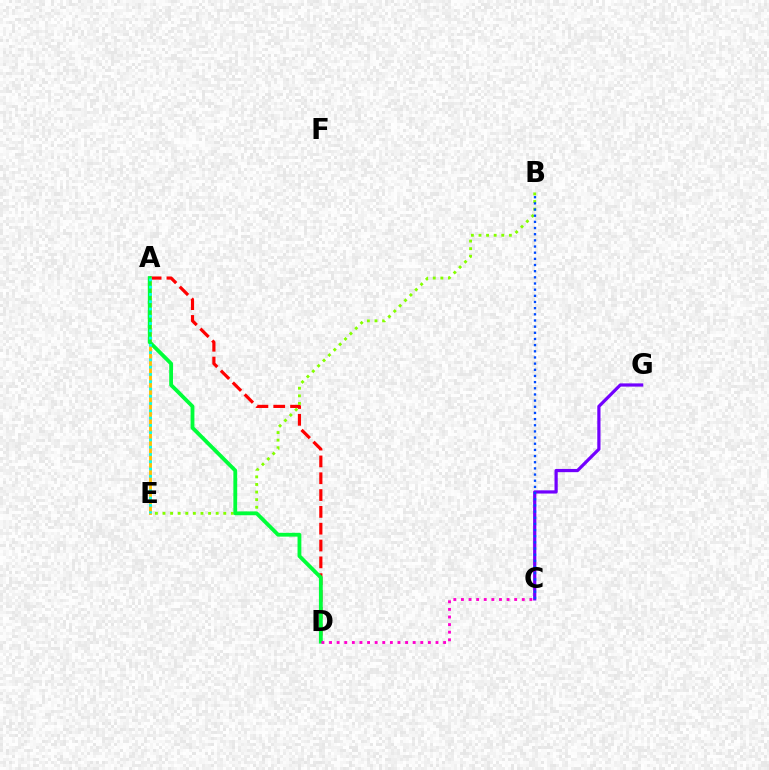{('A', 'D'): [{'color': '#ff0000', 'line_style': 'dashed', 'thickness': 2.29}, {'color': '#00ff39', 'line_style': 'solid', 'thickness': 2.75}], ('B', 'E'): [{'color': '#84ff00', 'line_style': 'dotted', 'thickness': 2.06}], ('C', 'G'): [{'color': '#7200ff', 'line_style': 'solid', 'thickness': 2.32}], ('A', 'E'): [{'color': '#ffbd00', 'line_style': 'solid', 'thickness': 2.05}, {'color': '#00fff6', 'line_style': 'dotted', 'thickness': 1.98}], ('B', 'C'): [{'color': '#004bff', 'line_style': 'dotted', 'thickness': 1.67}], ('C', 'D'): [{'color': '#ff00cf', 'line_style': 'dotted', 'thickness': 2.07}]}